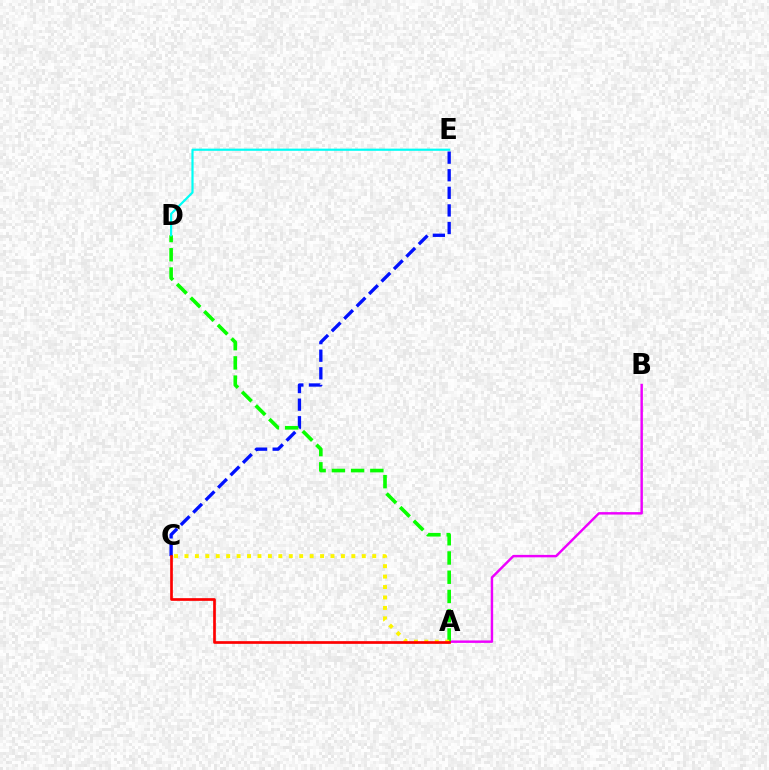{('A', 'B'): [{'color': '#ee00ff', 'line_style': 'solid', 'thickness': 1.76}], ('C', 'E'): [{'color': '#0010ff', 'line_style': 'dashed', 'thickness': 2.39}], ('A', 'D'): [{'color': '#08ff00', 'line_style': 'dashed', 'thickness': 2.61}], ('A', 'C'): [{'color': '#fcf500', 'line_style': 'dotted', 'thickness': 2.83}, {'color': '#ff0000', 'line_style': 'solid', 'thickness': 1.94}], ('D', 'E'): [{'color': '#00fff6', 'line_style': 'solid', 'thickness': 1.58}]}